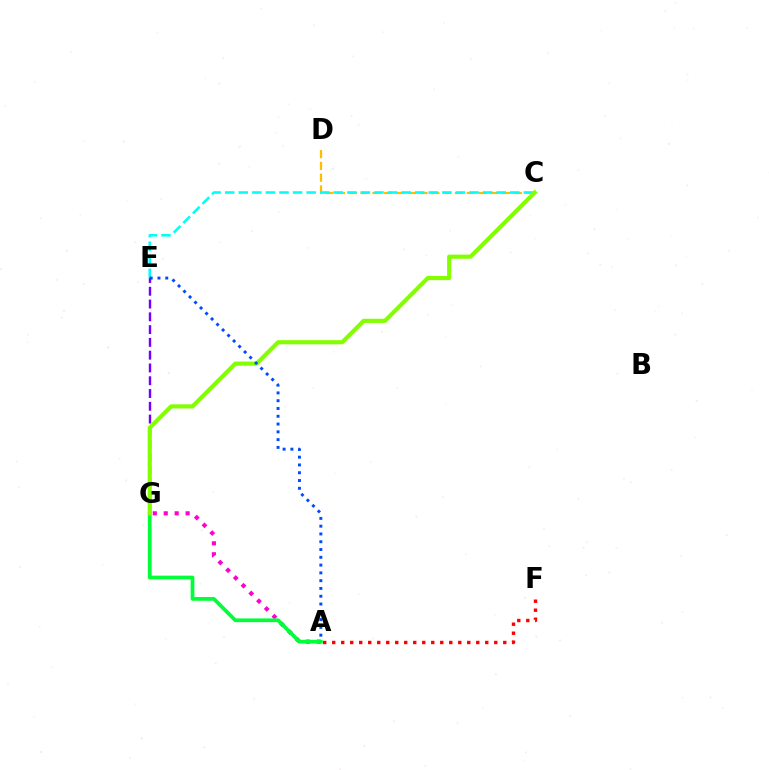{('A', 'F'): [{'color': '#ff0000', 'line_style': 'dotted', 'thickness': 2.45}], ('A', 'G'): [{'color': '#ff00cf', 'line_style': 'dotted', 'thickness': 2.97}, {'color': '#00ff39', 'line_style': 'solid', 'thickness': 2.69}], ('E', 'G'): [{'color': '#7200ff', 'line_style': 'dashed', 'thickness': 1.74}], ('C', 'D'): [{'color': '#ffbd00', 'line_style': 'dashed', 'thickness': 1.6}], ('C', 'E'): [{'color': '#00fff6', 'line_style': 'dashed', 'thickness': 1.84}], ('C', 'G'): [{'color': '#84ff00', 'line_style': 'solid', 'thickness': 2.98}], ('A', 'E'): [{'color': '#004bff', 'line_style': 'dotted', 'thickness': 2.12}]}